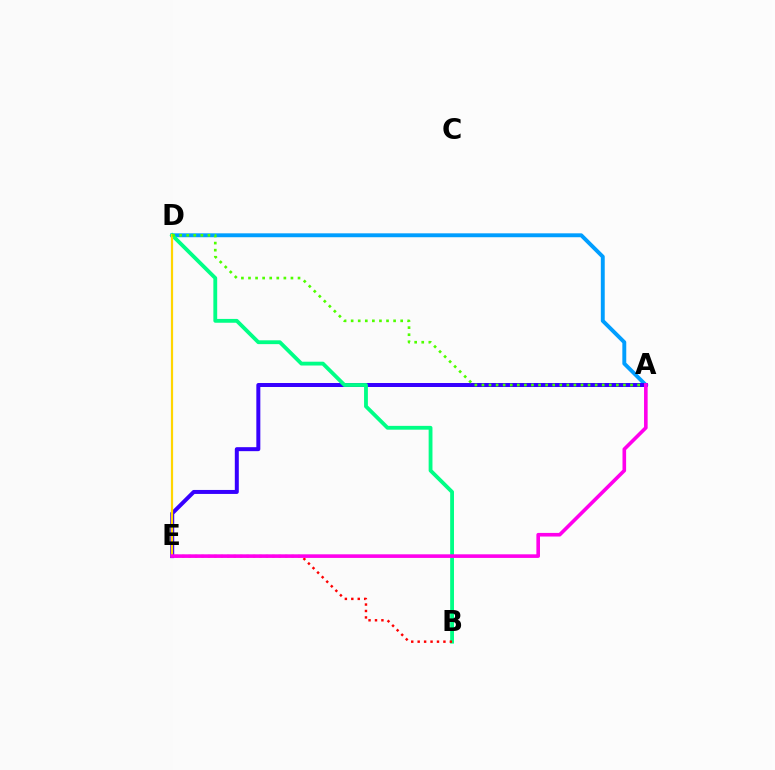{('A', 'D'): [{'color': '#009eff', 'line_style': 'solid', 'thickness': 2.81}, {'color': '#4fff00', 'line_style': 'dotted', 'thickness': 1.92}], ('A', 'E'): [{'color': '#3700ff', 'line_style': 'solid', 'thickness': 2.87}, {'color': '#ff00ed', 'line_style': 'solid', 'thickness': 2.6}], ('B', 'D'): [{'color': '#00ff86', 'line_style': 'solid', 'thickness': 2.75}], ('D', 'E'): [{'color': '#ffd500', 'line_style': 'solid', 'thickness': 1.59}], ('B', 'E'): [{'color': '#ff0000', 'line_style': 'dotted', 'thickness': 1.75}]}